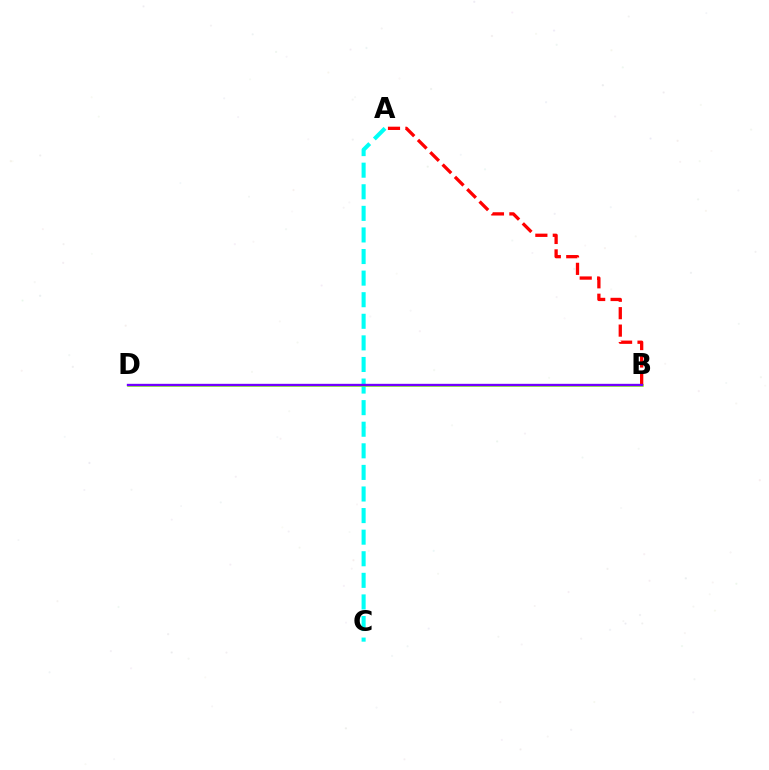{('A', 'B'): [{'color': '#ff0000', 'line_style': 'dashed', 'thickness': 2.37}], ('A', 'C'): [{'color': '#00fff6', 'line_style': 'dashed', 'thickness': 2.93}], ('B', 'D'): [{'color': '#84ff00', 'line_style': 'solid', 'thickness': 1.81}, {'color': '#7200ff', 'line_style': 'solid', 'thickness': 1.7}]}